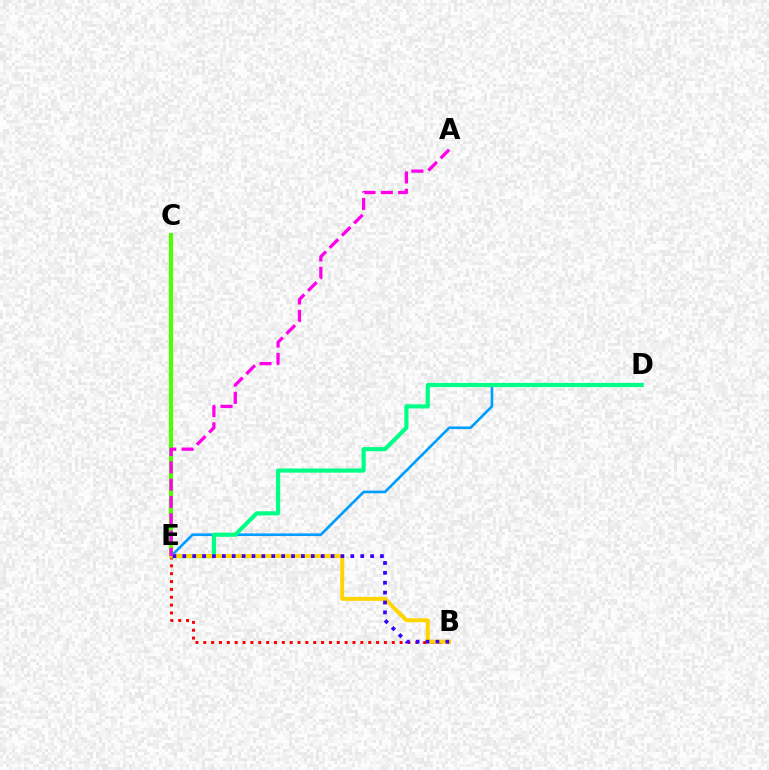{('B', 'E'): [{'color': '#ff0000', 'line_style': 'dotted', 'thickness': 2.13}, {'color': '#ffd500', 'line_style': 'solid', 'thickness': 2.84}, {'color': '#3700ff', 'line_style': 'dotted', 'thickness': 2.69}], ('C', 'E'): [{'color': '#4fff00', 'line_style': 'solid', 'thickness': 2.96}], ('D', 'E'): [{'color': '#009eff', 'line_style': 'solid', 'thickness': 1.91}, {'color': '#00ff86', 'line_style': 'solid', 'thickness': 2.99}], ('A', 'E'): [{'color': '#ff00ed', 'line_style': 'dashed', 'thickness': 2.35}]}